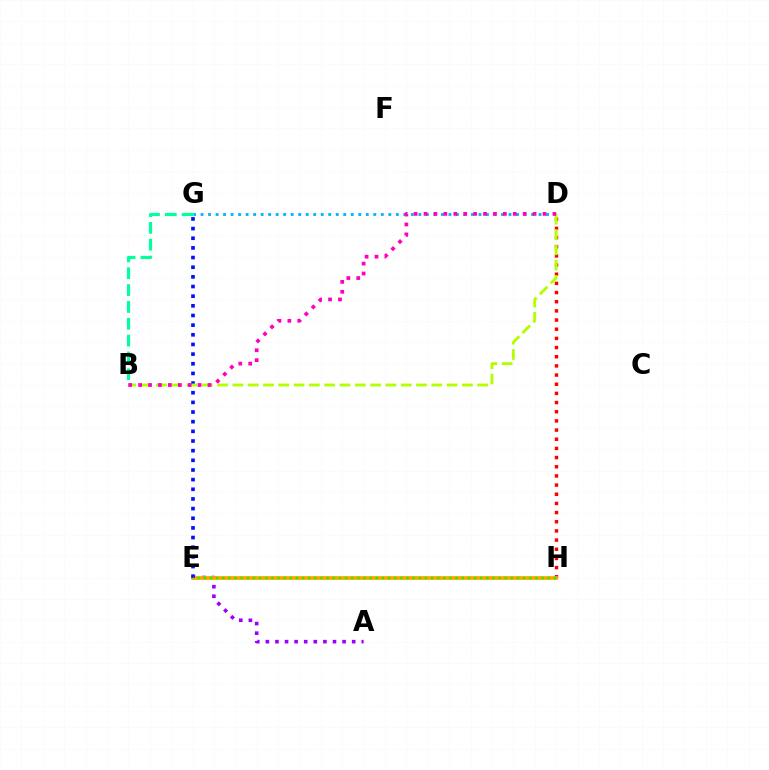{('D', 'G'): [{'color': '#00b5ff', 'line_style': 'dotted', 'thickness': 2.04}], ('A', 'E'): [{'color': '#9b00ff', 'line_style': 'dotted', 'thickness': 2.61}], ('D', 'H'): [{'color': '#ff0000', 'line_style': 'dotted', 'thickness': 2.49}], ('E', 'H'): [{'color': '#ffa500', 'line_style': 'solid', 'thickness': 2.71}, {'color': '#08ff00', 'line_style': 'dotted', 'thickness': 1.67}], ('E', 'G'): [{'color': '#0010ff', 'line_style': 'dotted', 'thickness': 2.62}], ('B', 'G'): [{'color': '#00ff9d', 'line_style': 'dashed', 'thickness': 2.29}], ('B', 'D'): [{'color': '#b3ff00', 'line_style': 'dashed', 'thickness': 2.08}, {'color': '#ff00bd', 'line_style': 'dotted', 'thickness': 2.69}]}